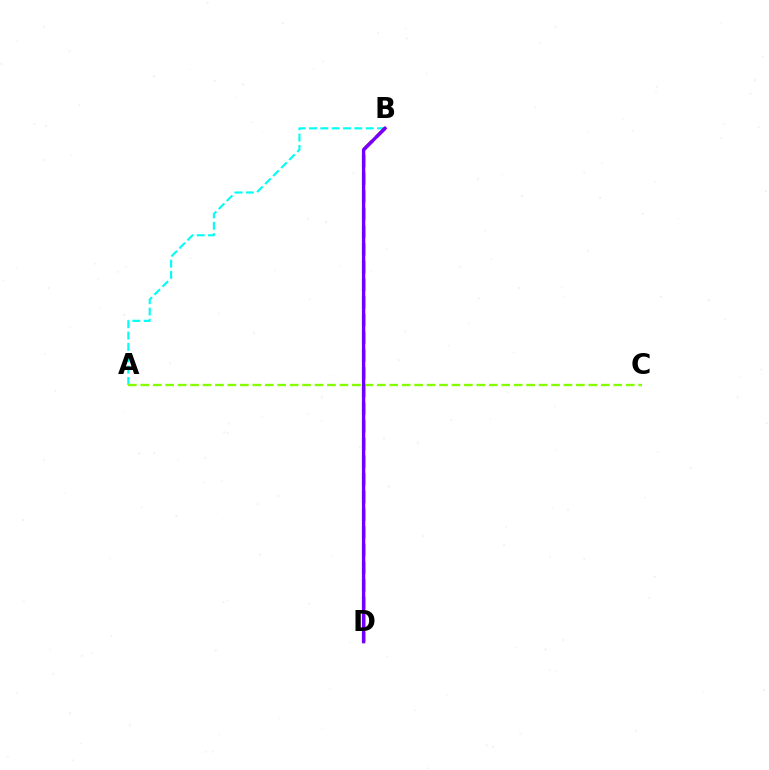{('A', 'B'): [{'color': '#00fff6', 'line_style': 'dashed', 'thickness': 1.54}], ('B', 'D'): [{'color': '#ff0000', 'line_style': 'dashed', 'thickness': 2.4}, {'color': '#7200ff', 'line_style': 'solid', 'thickness': 2.41}], ('A', 'C'): [{'color': '#84ff00', 'line_style': 'dashed', 'thickness': 1.69}]}